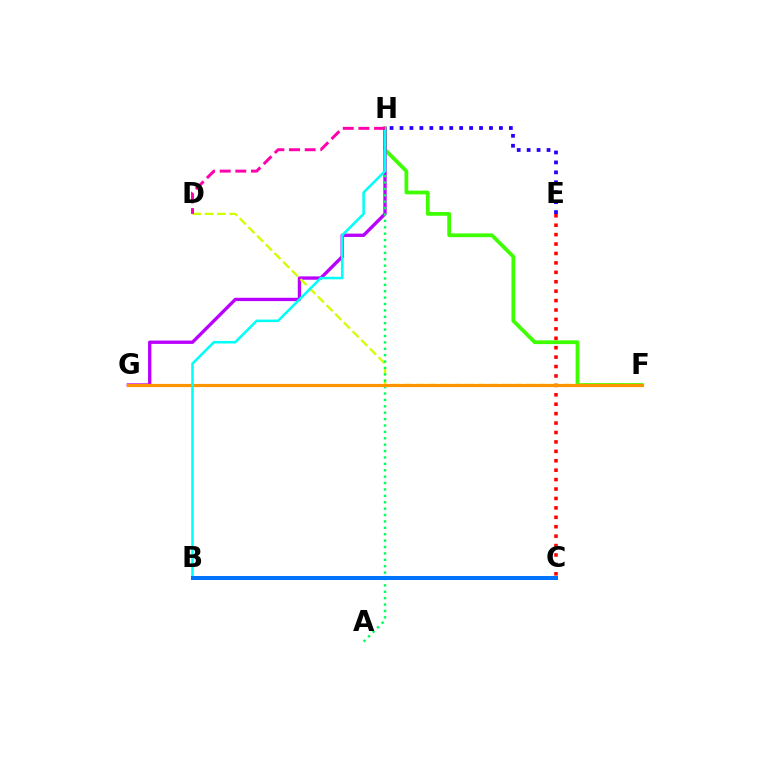{('F', 'H'): [{'color': '#3dff00', 'line_style': 'solid', 'thickness': 2.7}], ('G', 'H'): [{'color': '#b900ff', 'line_style': 'solid', 'thickness': 2.4}], ('C', 'E'): [{'color': '#ff0000', 'line_style': 'dotted', 'thickness': 2.56}], ('D', 'F'): [{'color': '#d1ff00', 'line_style': 'dashed', 'thickness': 1.67}], ('A', 'H'): [{'color': '#00ff5c', 'line_style': 'dotted', 'thickness': 1.74}], ('F', 'G'): [{'color': '#ff9400', 'line_style': 'solid', 'thickness': 2.28}], ('B', 'H'): [{'color': '#00fff6', 'line_style': 'solid', 'thickness': 1.83}], ('D', 'H'): [{'color': '#ff00ac', 'line_style': 'dashed', 'thickness': 2.13}], ('E', 'H'): [{'color': '#2500ff', 'line_style': 'dotted', 'thickness': 2.7}], ('B', 'C'): [{'color': '#0074ff', 'line_style': 'solid', 'thickness': 2.88}]}